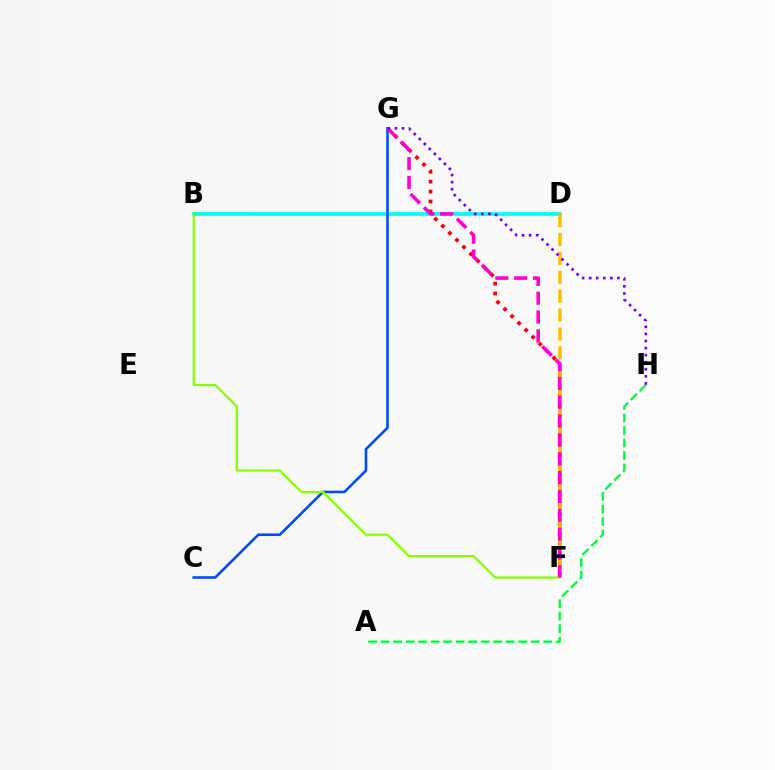{('B', 'D'): [{'color': '#00fff6', 'line_style': 'solid', 'thickness': 2.66}], ('C', 'G'): [{'color': '#004bff', 'line_style': 'solid', 'thickness': 1.87}], ('F', 'G'): [{'color': '#ff0000', 'line_style': 'dotted', 'thickness': 2.69}, {'color': '#ff00cf', 'line_style': 'dashed', 'thickness': 2.56}], ('B', 'F'): [{'color': '#84ff00', 'line_style': 'solid', 'thickness': 1.59}], ('A', 'H'): [{'color': '#00ff39', 'line_style': 'dashed', 'thickness': 1.7}], ('D', 'F'): [{'color': '#ffbd00', 'line_style': 'dashed', 'thickness': 2.57}], ('G', 'H'): [{'color': '#7200ff', 'line_style': 'dotted', 'thickness': 1.92}]}